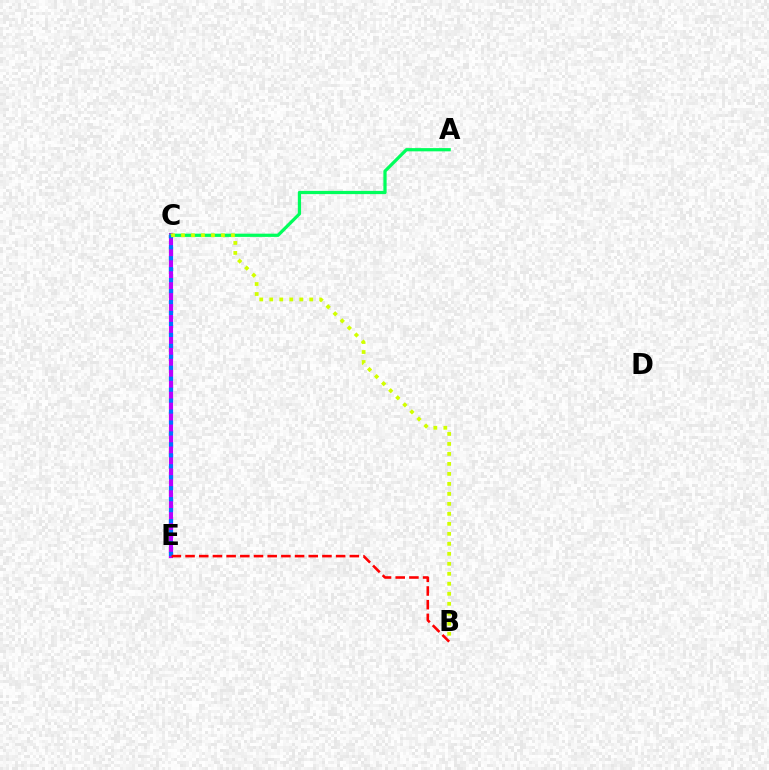{('C', 'E'): [{'color': '#b900ff', 'line_style': 'solid', 'thickness': 2.99}, {'color': '#0074ff', 'line_style': 'dotted', 'thickness': 2.98}], ('A', 'C'): [{'color': '#00ff5c', 'line_style': 'solid', 'thickness': 2.33}], ('B', 'E'): [{'color': '#ff0000', 'line_style': 'dashed', 'thickness': 1.86}], ('B', 'C'): [{'color': '#d1ff00', 'line_style': 'dotted', 'thickness': 2.71}]}